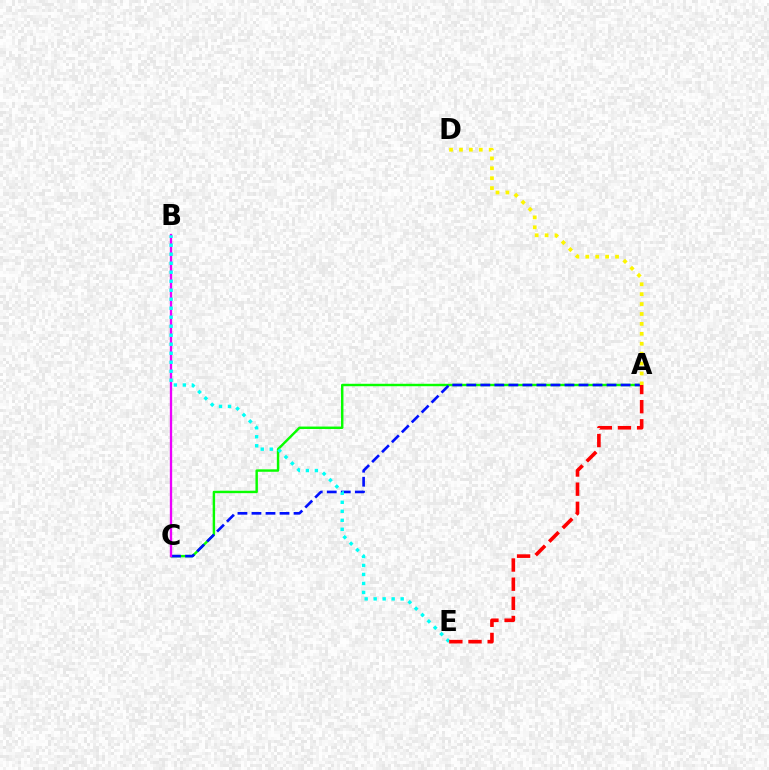{('A', 'C'): [{'color': '#08ff00', 'line_style': 'solid', 'thickness': 1.76}, {'color': '#0010ff', 'line_style': 'dashed', 'thickness': 1.91}], ('B', 'C'): [{'color': '#ee00ff', 'line_style': 'solid', 'thickness': 1.67}], ('B', 'E'): [{'color': '#00fff6', 'line_style': 'dotted', 'thickness': 2.45}], ('A', 'D'): [{'color': '#fcf500', 'line_style': 'dotted', 'thickness': 2.69}], ('A', 'E'): [{'color': '#ff0000', 'line_style': 'dashed', 'thickness': 2.6}]}